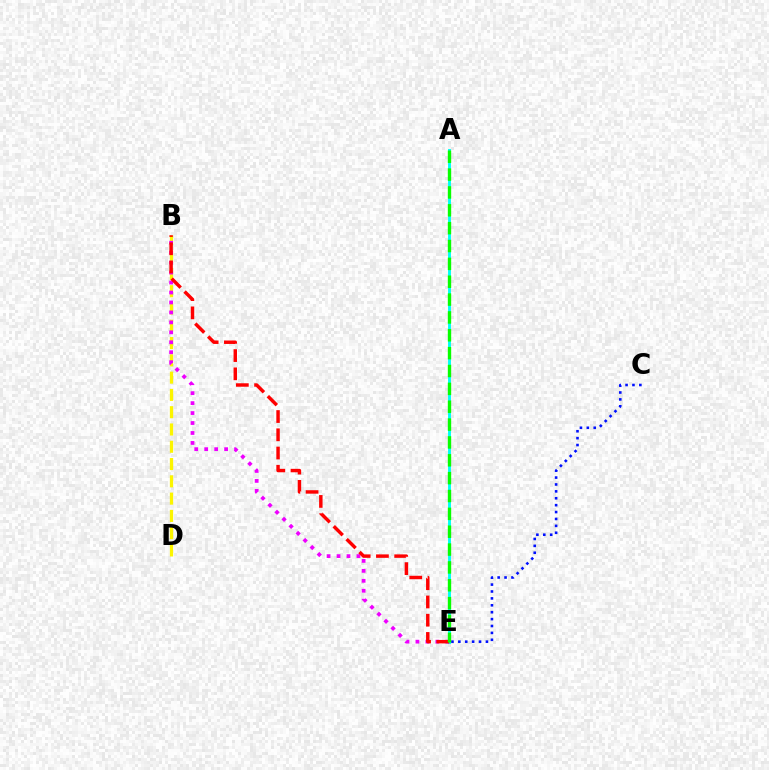{('B', 'D'): [{'color': '#fcf500', 'line_style': 'dashed', 'thickness': 2.35}], ('C', 'E'): [{'color': '#0010ff', 'line_style': 'dotted', 'thickness': 1.87}], ('A', 'E'): [{'color': '#00fff6', 'line_style': 'solid', 'thickness': 2.09}, {'color': '#08ff00', 'line_style': 'dashed', 'thickness': 2.43}], ('B', 'E'): [{'color': '#ee00ff', 'line_style': 'dotted', 'thickness': 2.71}, {'color': '#ff0000', 'line_style': 'dashed', 'thickness': 2.48}]}